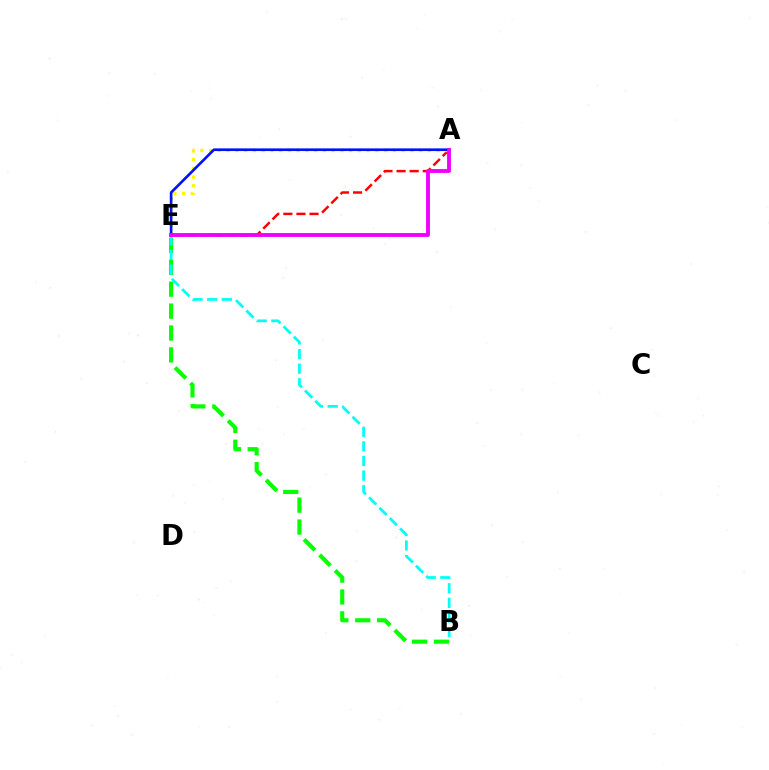{('A', 'E'): [{'color': '#ff0000', 'line_style': 'dashed', 'thickness': 1.78}, {'color': '#fcf500', 'line_style': 'dotted', 'thickness': 2.38}, {'color': '#0010ff', 'line_style': 'solid', 'thickness': 1.91}, {'color': '#ee00ff', 'line_style': 'solid', 'thickness': 2.78}], ('B', 'E'): [{'color': '#08ff00', 'line_style': 'dashed', 'thickness': 2.98}, {'color': '#00fff6', 'line_style': 'dashed', 'thickness': 1.98}]}